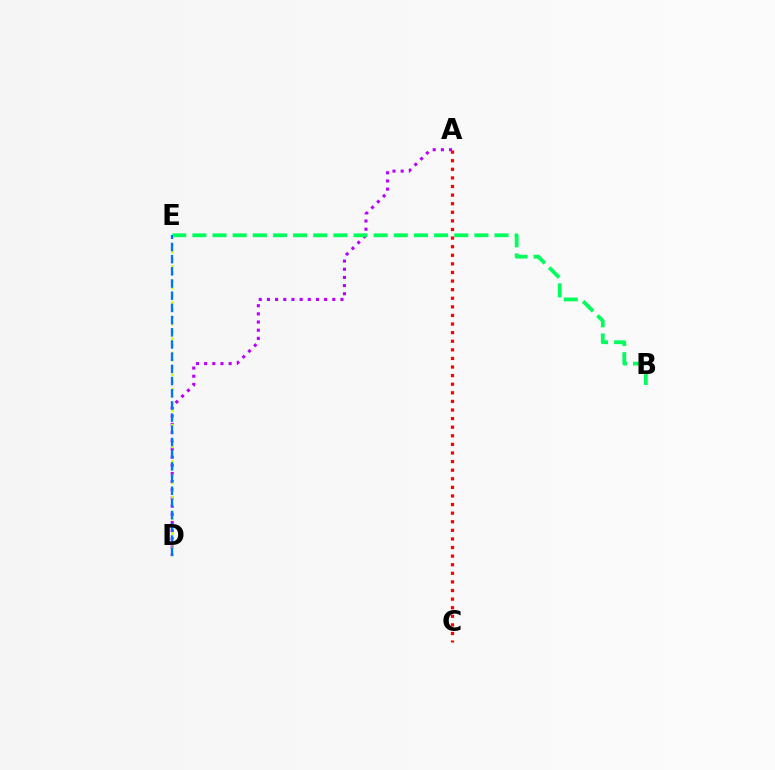{('A', 'D'): [{'color': '#b900ff', 'line_style': 'dotted', 'thickness': 2.22}], ('B', 'E'): [{'color': '#00ff5c', 'line_style': 'dashed', 'thickness': 2.74}], ('D', 'E'): [{'color': '#d1ff00', 'line_style': 'dotted', 'thickness': 1.96}, {'color': '#0074ff', 'line_style': 'dashed', 'thickness': 1.66}], ('A', 'C'): [{'color': '#ff0000', 'line_style': 'dotted', 'thickness': 2.34}]}